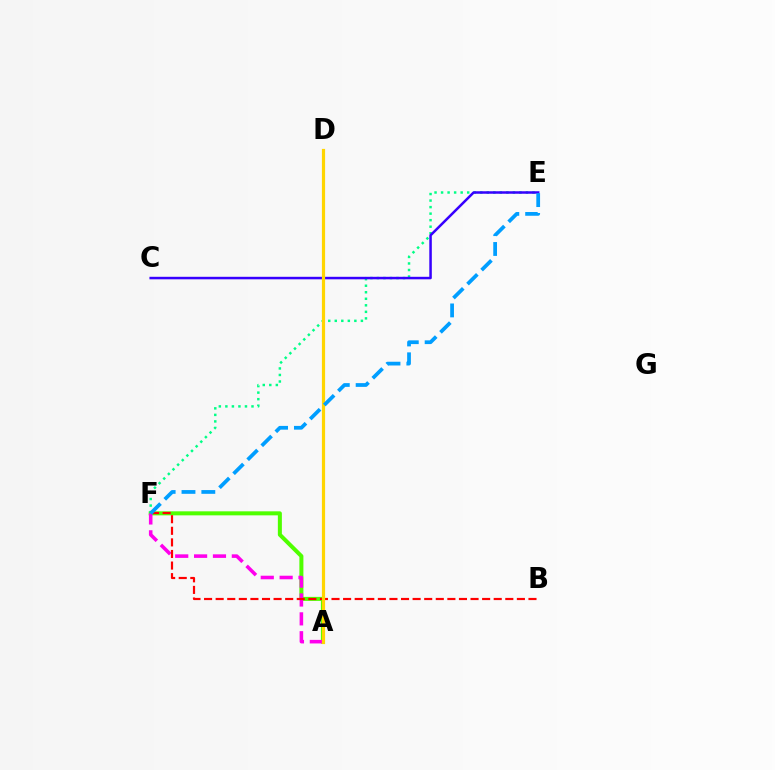{('A', 'F'): [{'color': '#4fff00', 'line_style': 'solid', 'thickness': 2.89}, {'color': '#ff00ed', 'line_style': 'dashed', 'thickness': 2.56}], ('B', 'F'): [{'color': '#ff0000', 'line_style': 'dashed', 'thickness': 1.57}], ('E', 'F'): [{'color': '#00ff86', 'line_style': 'dotted', 'thickness': 1.77}, {'color': '#009eff', 'line_style': 'dashed', 'thickness': 2.7}], ('C', 'E'): [{'color': '#3700ff', 'line_style': 'solid', 'thickness': 1.81}], ('A', 'D'): [{'color': '#ffd500', 'line_style': 'solid', 'thickness': 2.3}]}